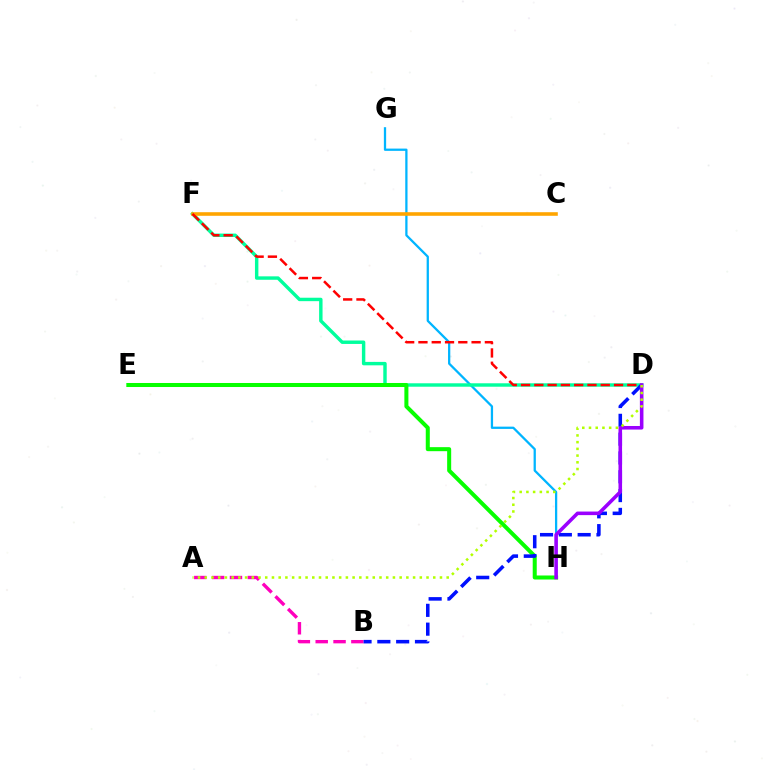{('G', 'H'): [{'color': '#00b5ff', 'line_style': 'solid', 'thickness': 1.64}], ('D', 'F'): [{'color': '#00ff9d', 'line_style': 'solid', 'thickness': 2.47}, {'color': '#ff0000', 'line_style': 'dashed', 'thickness': 1.8}], ('E', 'H'): [{'color': '#08ff00', 'line_style': 'solid', 'thickness': 2.9}], ('A', 'B'): [{'color': '#ff00bd', 'line_style': 'dashed', 'thickness': 2.42}], ('B', 'D'): [{'color': '#0010ff', 'line_style': 'dashed', 'thickness': 2.56}], ('C', 'F'): [{'color': '#ffa500', 'line_style': 'solid', 'thickness': 2.59}], ('D', 'H'): [{'color': '#9b00ff', 'line_style': 'solid', 'thickness': 2.57}], ('A', 'D'): [{'color': '#b3ff00', 'line_style': 'dotted', 'thickness': 1.83}]}